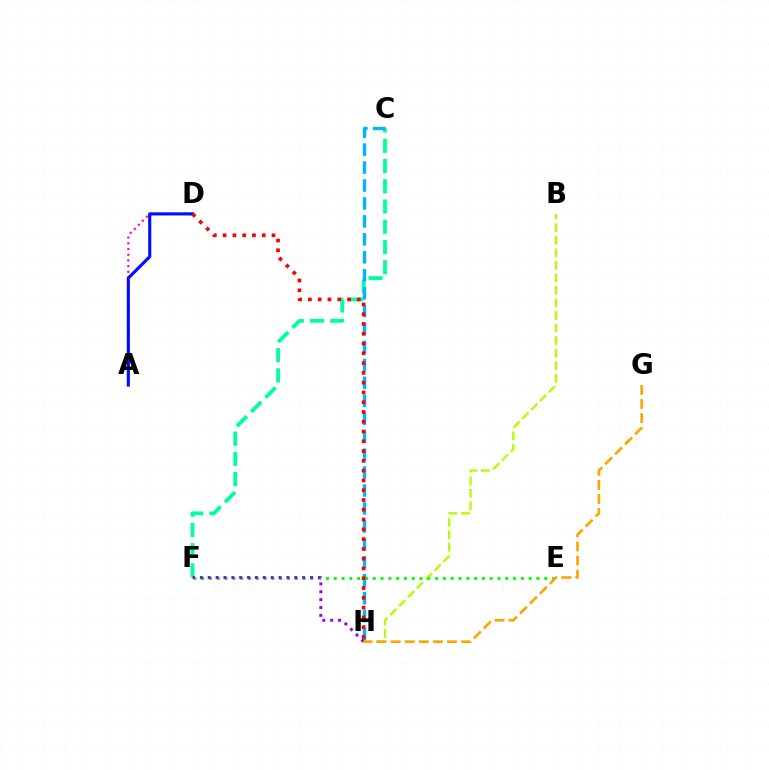{('A', 'D'): [{'color': '#ff00bd', 'line_style': 'dotted', 'thickness': 1.55}, {'color': '#0010ff', 'line_style': 'solid', 'thickness': 2.26}], ('C', 'F'): [{'color': '#00ff9d', 'line_style': 'dashed', 'thickness': 2.75}], ('C', 'H'): [{'color': '#00b5ff', 'line_style': 'dashed', 'thickness': 2.44}], ('B', 'H'): [{'color': '#b3ff00', 'line_style': 'dashed', 'thickness': 1.7}], ('E', 'F'): [{'color': '#08ff00', 'line_style': 'dotted', 'thickness': 2.12}], ('F', 'H'): [{'color': '#9b00ff', 'line_style': 'dotted', 'thickness': 2.14}], ('G', 'H'): [{'color': '#ffa500', 'line_style': 'dashed', 'thickness': 1.91}], ('D', 'H'): [{'color': '#ff0000', 'line_style': 'dotted', 'thickness': 2.66}]}